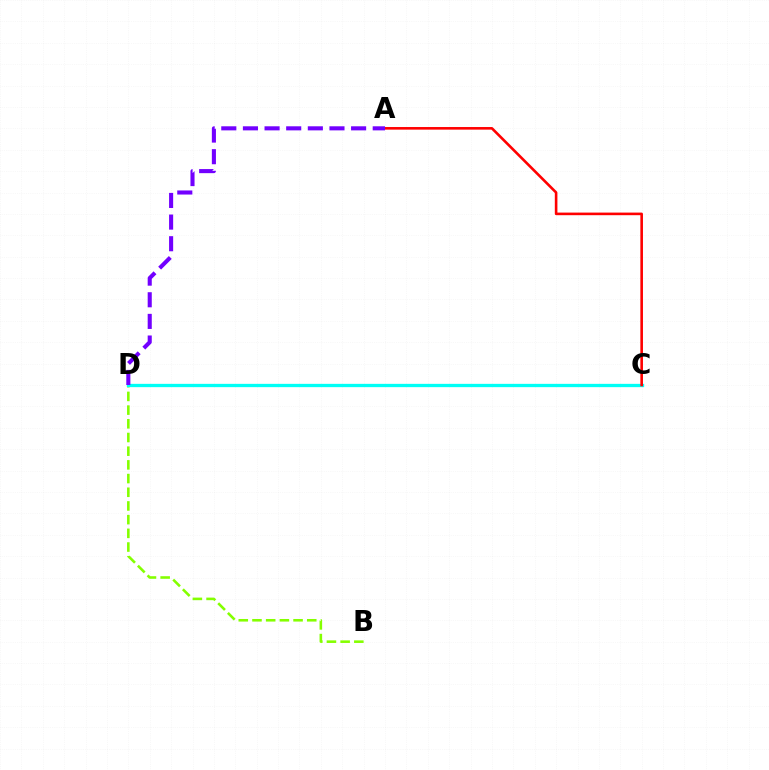{('B', 'D'): [{'color': '#84ff00', 'line_style': 'dashed', 'thickness': 1.86}], ('C', 'D'): [{'color': '#00fff6', 'line_style': 'solid', 'thickness': 2.38}], ('A', 'C'): [{'color': '#ff0000', 'line_style': 'solid', 'thickness': 1.88}], ('A', 'D'): [{'color': '#7200ff', 'line_style': 'dashed', 'thickness': 2.94}]}